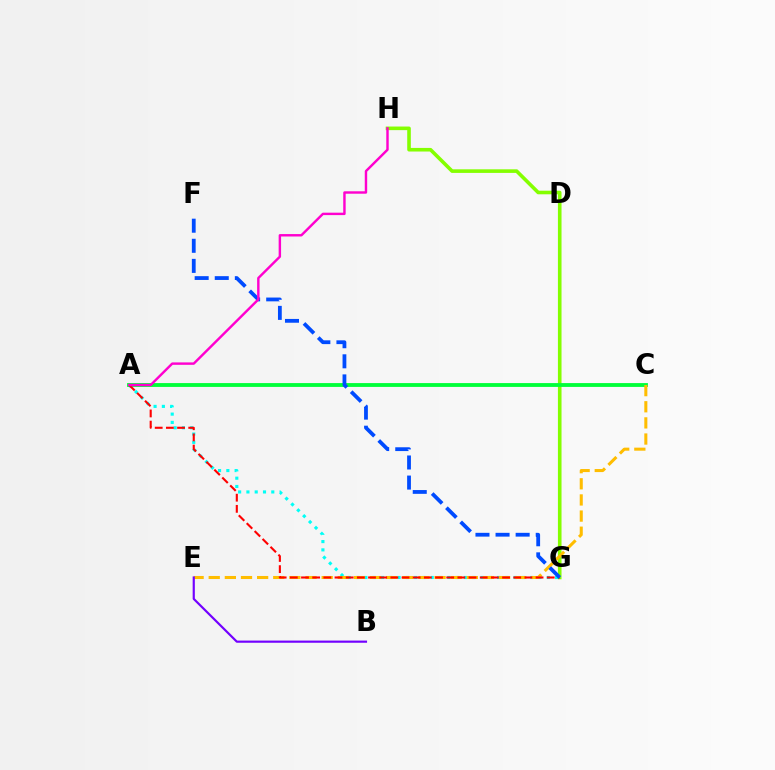{('A', 'G'): [{'color': '#00fff6', 'line_style': 'dotted', 'thickness': 2.25}, {'color': '#ff0000', 'line_style': 'dashed', 'thickness': 1.52}], ('G', 'H'): [{'color': '#84ff00', 'line_style': 'solid', 'thickness': 2.59}], ('A', 'C'): [{'color': '#00ff39', 'line_style': 'solid', 'thickness': 2.76}], ('C', 'E'): [{'color': '#ffbd00', 'line_style': 'dashed', 'thickness': 2.19}], ('B', 'E'): [{'color': '#7200ff', 'line_style': 'solid', 'thickness': 1.56}], ('F', 'G'): [{'color': '#004bff', 'line_style': 'dashed', 'thickness': 2.73}], ('A', 'H'): [{'color': '#ff00cf', 'line_style': 'solid', 'thickness': 1.74}]}